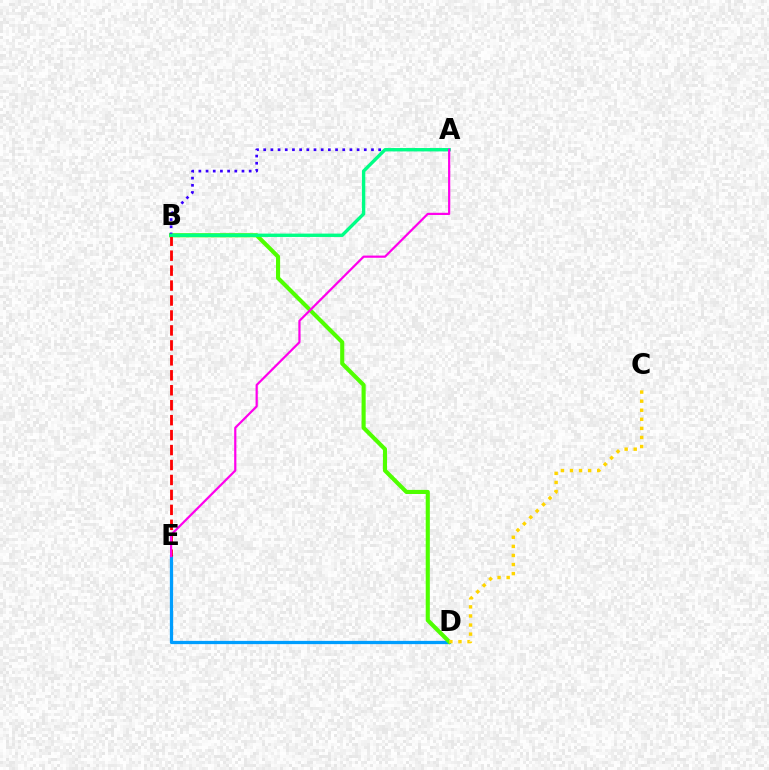{('D', 'E'): [{'color': '#009eff', 'line_style': 'solid', 'thickness': 2.34}], ('B', 'D'): [{'color': '#4fff00', 'line_style': 'solid', 'thickness': 2.96}], ('A', 'B'): [{'color': '#3700ff', 'line_style': 'dotted', 'thickness': 1.95}, {'color': '#00ff86', 'line_style': 'solid', 'thickness': 2.43}], ('B', 'E'): [{'color': '#ff0000', 'line_style': 'dashed', 'thickness': 2.03}], ('C', 'D'): [{'color': '#ffd500', 'line_style': 'dotted', 'thickness': 2.47}], ('A', 'E'): [{'color': '#ff00ed', 'line_style': 'solid', 'thickness': 1.59}]}